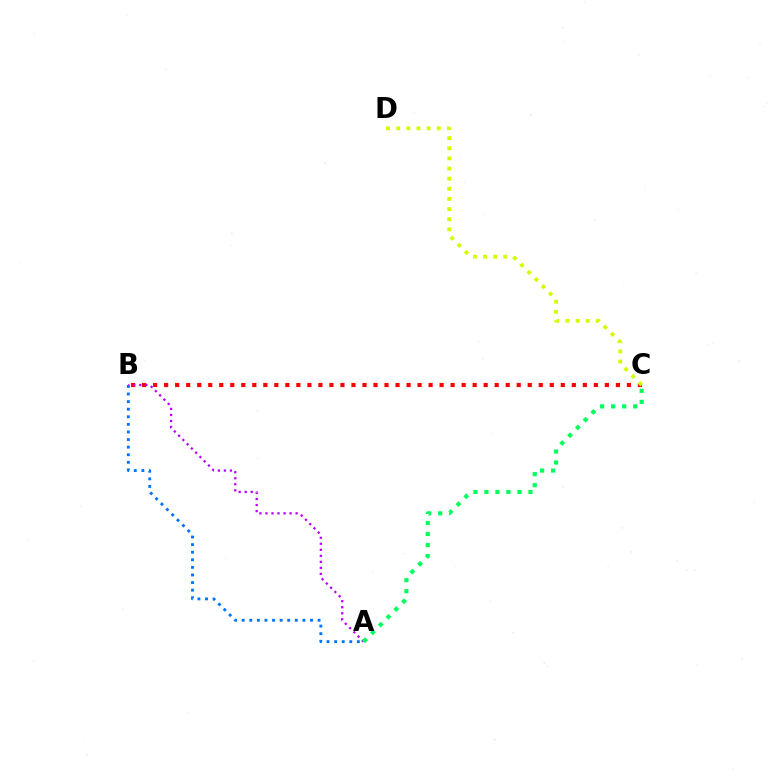{('B', 'C'): [{'color': '#ff0000', 'line_style': 'dotted', 'thickness': 2.99}], ('A', 'B'): [{'color': '#0074ff', 'line_style': 'dotted', 'thickness': 2.06}, {'color': '#b900ff', 'line_style': 'dotted', 'thickness': 1.64}], ('A', 'C'): [{'color': '#00ff5c', 'line_style': 'dotted', 'thickness': 2.99}], ('C', 'D'): [{'color': '#d1ff00', 'line_style': 'dotted', 'thickness': 2.75}]}